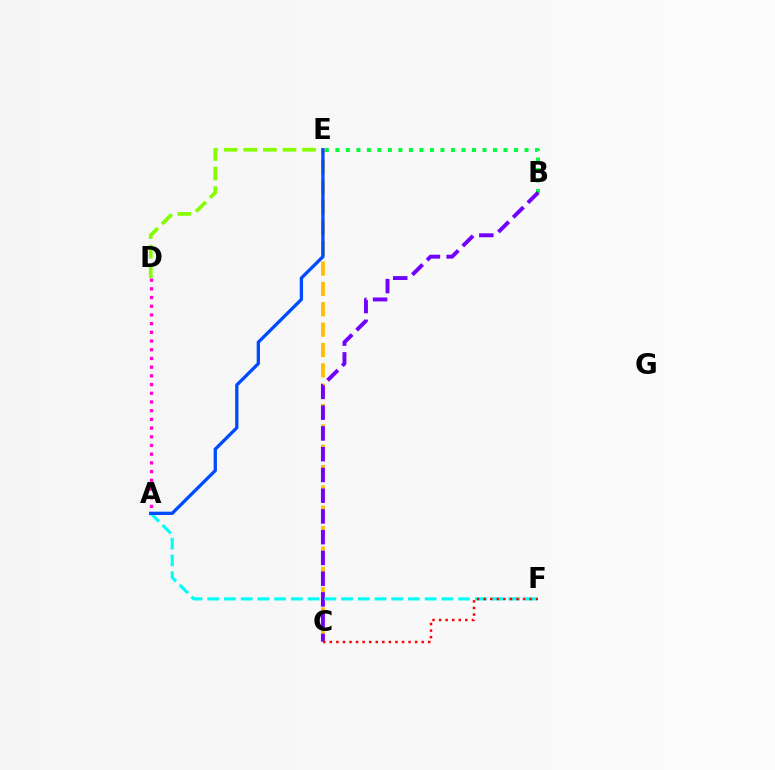{('C', 'E'): [{'color': '#ffbd00', 'line_style': 'dashed', 'thickness': 2.76}], ('B', 'E'): [{'color': '#00ff39', 'line_style': 'dotted', 'thickness': 2.85}], ('B', 'C'): [{'color': '#7200ff', 'line_style': 'dashed', 'thickness': 2.82}], ('A', 'F'): [{'color': '#00fff6', 'line_style': 'dashed', 'thickness': 2.27}], ('A', 'D'): [{'color': '#ff00cf', 'line_style': 'dotted', 'thickness': 2.36}], ('D', 'E'): [{'color': '#84ff00', 'line_style': 'dashed', 'thickness': 2.66}], ('A', 'E'): [{'color': '#004bff', 'line_style': 'solid', 'thickness': 2.38}], ('C', 'F'): [{'color': '#ff0000', 'line_style': 'dotted', 'thickness': 1.78}]}